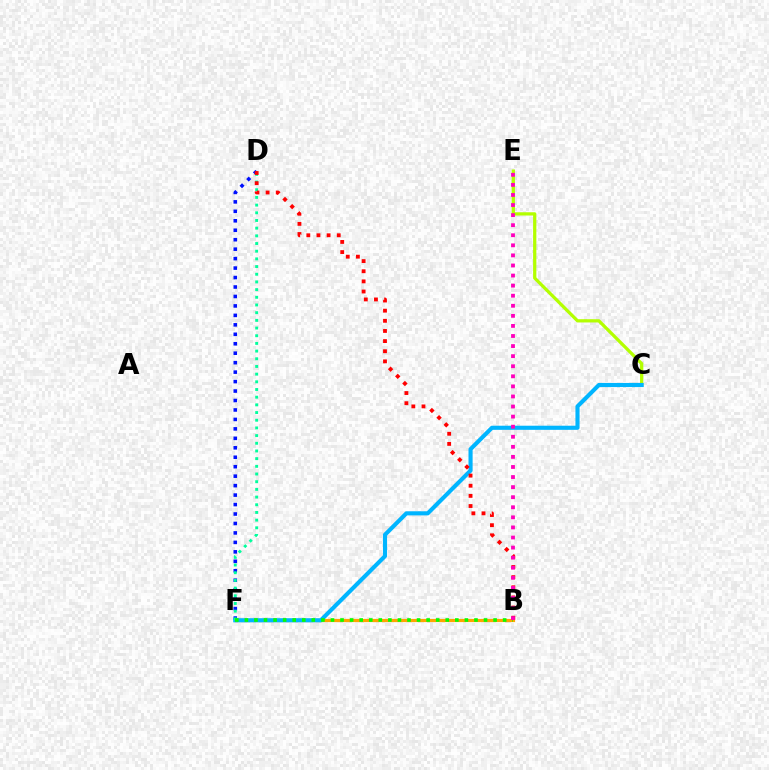{('D', 'F'): [{'color': '#0010ff', 'line_style': 'dotted', 'thickness': 2.57}, {'color': '#00ff9d', 'line_style': 'dotted', 'thickness': 2.09}], ('B', 'F'): [{'color': '#9b00ff', 'line_style': 'solid', 'thickness': 2.13}, {'color': '#ffa500', 'line_style': 'solid', 'thickness': 2.31}, {'color': '#08ff00', 'line_style': 'dotted', 'thickness': 2.6}], ('C', 'E'): [{'color': '#b3ff00', 'line_style': 'solid', 'thickness': 2.34}], ('C', 'F'): [{'color': '#00b5ff', 'line_style': 'solid', 'thickness': 2.96}], ('B', 'D'): [{'color': '#ff0000', 'line_style': 'dotted', 'thickness': 2.75}], ('B', 'E'): [{'color': '#ff00bd', 'line_style': 'dotted', 'thickness': 2.74}]}